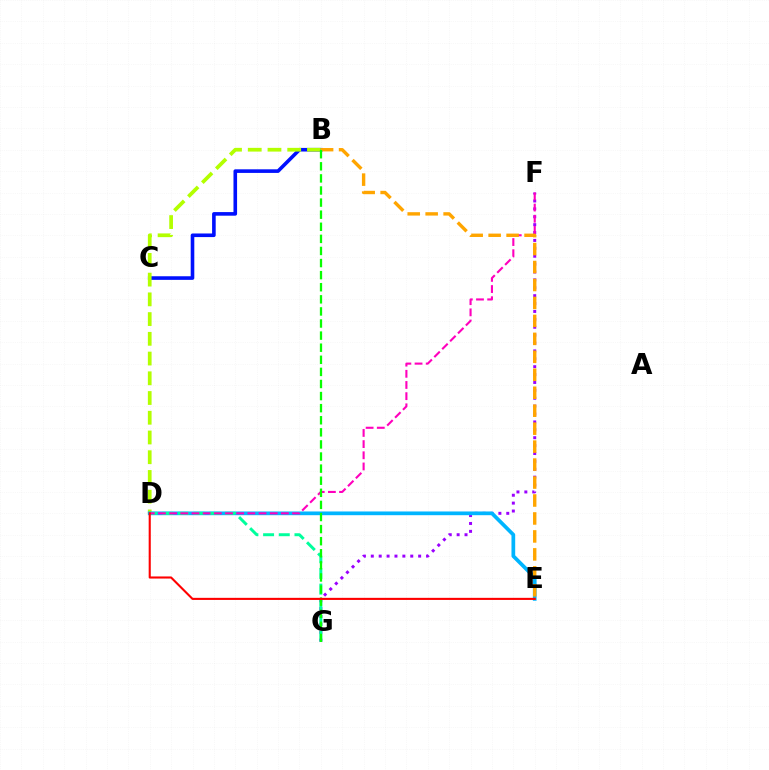{('B', 'C'): [{'color': '#0010ff', 'line_style': 'solid', 'thickness': 2.6}], ('B', 'D'): [{'color': '#b3ff00', 'line_style': 'dashed', 'thickness': 2.68}], ('F', 'G'): [{'color': '#9b00ff', 'line_style': 'dotted', 'thickness': 2.14}], ('D', 'E'): [{'color': '#00b5ff', 'line_style': 'solid', 'thickness': 2.68}, {'color': '#ff0000', 'line_style': 'solid', 'thickness': 1.51}], ('D', 'G'): [{'color': '#00ff9d', 'line_style': 'dashed', 'thickness': 2.13}], ('D', 'F'): [{'color': '#ff00bd', 'line_style': 'dashed', 'thickness': 1.52}], ('B', 'E'): [{'color': '#ffa500', 'line_style': 'dashed', 'thickness': 2.44}], ('B', 'G'): [{'color': '#08ff00', 'line_style': 'dashed', 'thickness': 1.64}]}